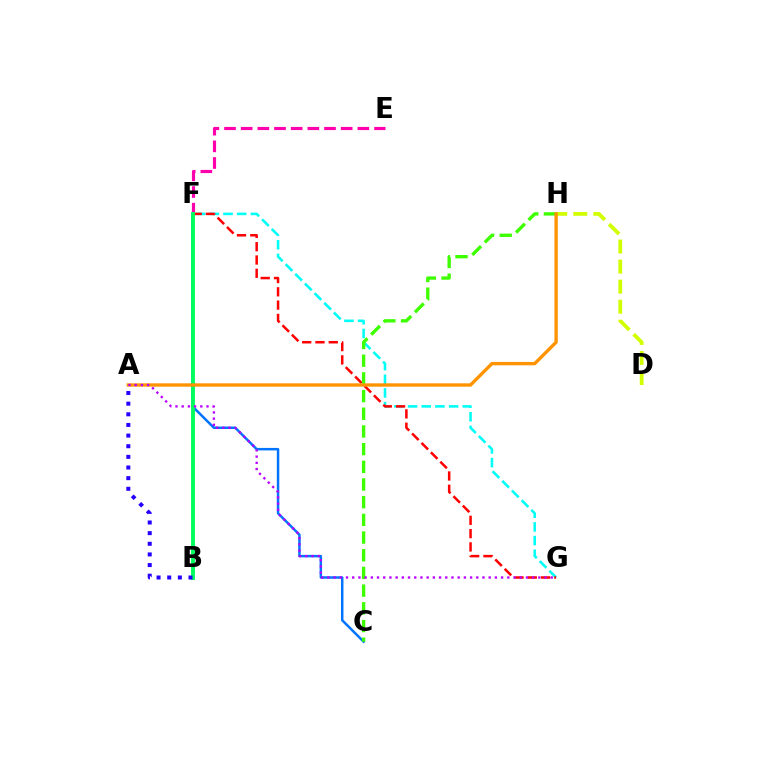{('F', 'G'): [{'color': '#00fff6', 'line_style': 'dashed', 'thickness': 1.86}, {'color': '#ff0000', 'line_style': 'dashed', 'thickness': 1.81}], ('C', 'F'): [{'color': '#0074ff', 'line_style': 'solid', 'thickness': 1.79}], ('D', 'H'): [{'color': '#d1ff00', 'line_style': 'dashed', 'thickness': 2.72}], ('C', 'H'): [{'color': '#3dff00', 'line_style': 'dashed', 'thickness': 2.4}], ('E', 'F'): [{'color': '#ff00ac', 'line_style': 'dashed', 'thickness': 2.26}], ('B', 'F'): [{'color': '#00ff5c', 'line_style': 'solid', 'thickness': 2.79}], ('A', 'B'): [{'color': '#2500ff', 'line_style': 'dotted', 'thickness': 2.89}], ('A', 'H'): [{'color': '#ff9400', 'line_style': 'solid', 'thickness': 2.41}], ('A', 'G'): [{'color': '#b900ff', 'line_style': 'dotted', 'thickness': 1.69}]}